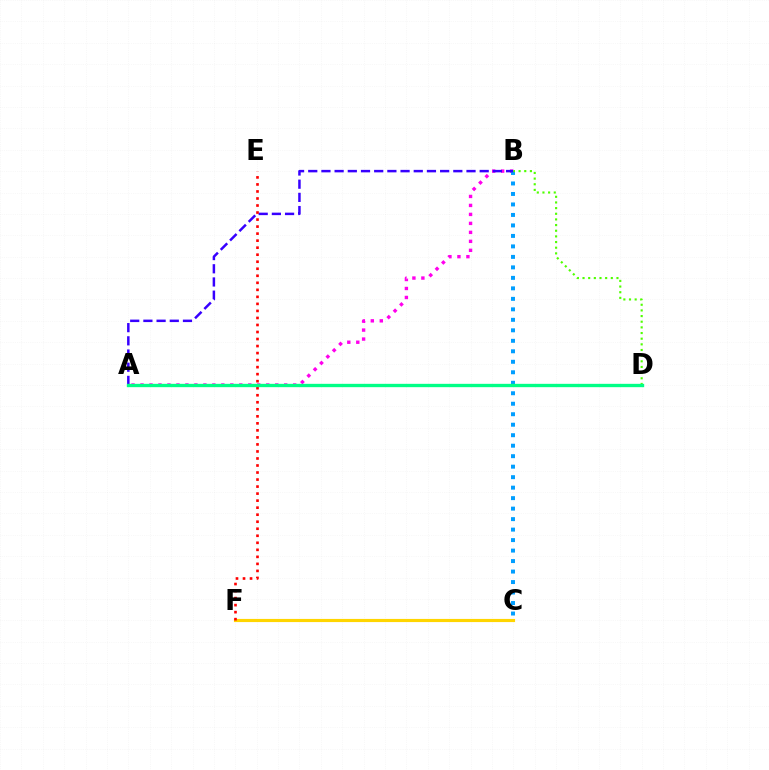{('A', 'B'): [{'color': '#ff00ed', 'line_style': 'dotted', 'thickness': 2.44}, {'color': '#3700ff', 'line_style': 'dashed', 'thickness': 1.79}], ('B', 'C'): [{'color': '#009eff', 'line_style': 'dotted', 'thickness': 2.85}], ('C', 'F'): [{'color': '#ffd500', 'line_style': 'solid', 'thickness': 2.27}], ('E', 'F'): [{'color': '#ff0000', 'line_style': 'dotted', 'thickness': 1.91}], ('B', 'D'): [{'color': '#4fff00', 'line_style': 'dotted', 'thickness': 1.54}], ('A', 'D'): [{'color': '#00ff86', 'line_style': 'solid', 'thickness': 2.41}]}